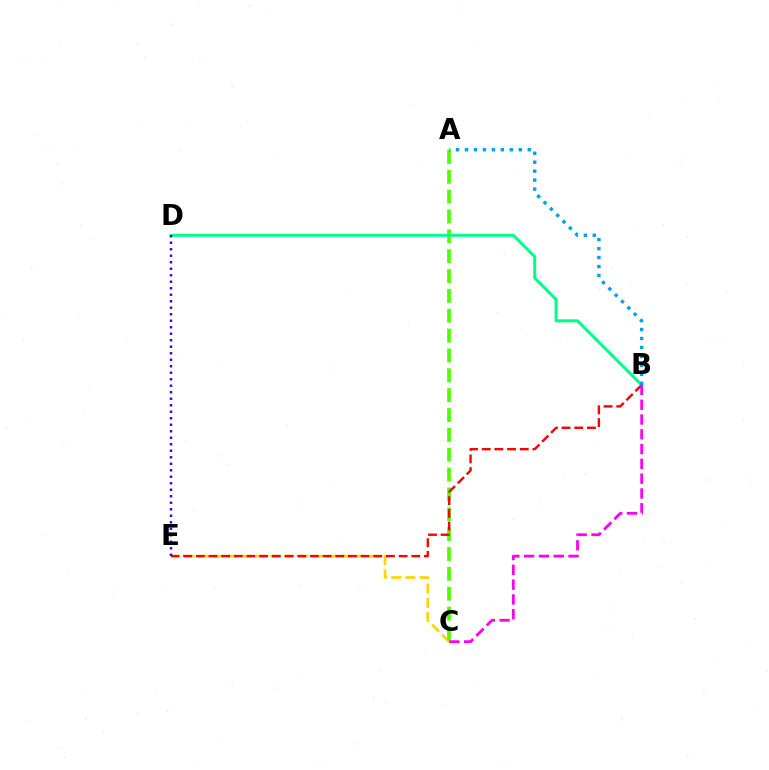{('C', 'E'): [{'color': '#ffd500', 'line_style': 'dashed', 'thickness': 1.94}], ('A', 'C'): [{'color': '#4fff00', 'line_style': 'dashed', 'thickness': 2.7}], ('B', 'D'): [{'color': '#00ff86', 'line_style': 'solid', 'thickness': 2.16}], ('B', 'E'): [{'color': '#ff0000', 'line_style': 'dashed', 'thickness': 1.72}], ('D', 'E'): [{'color': '#3700ff', 'line_style': 'dotted', 'thickness': 1.77}], ('B', 'C'): [{'color': '#ff00ed', 'line_style': 'dashed', 'thickness': 2.01}], ('A', 'B'): [{'color': '#009eff', 'line_style': 'dotted', 'thickness': 2.44}]}